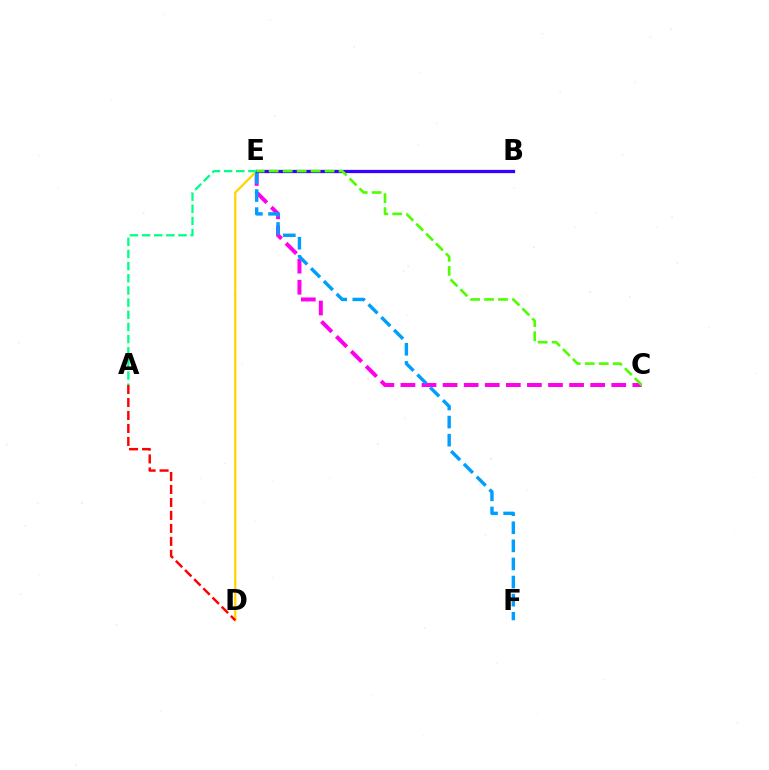{('C', 'E'): [{'color': '#ff00ed', 'line_style': 'dashed', 'thickness': 2.86}, {'color': '#4fff00', 'line_style': 'dashed', 'thickness': 1.9}], ('D', 'E'): [{'color': '#ffd500', 'line_style': 'solid', 'thickness': 1.65}], ('E', 'F'): [{'color': '#009eff', 'line_style': 'dashed', 'thickness': 2.46}], ('A', 'D'): [{'color': '#ff0000', 'line_style': 'dashed', 'thickness': 1.76}], ('B', 'E'): [{'color': '#3700ff', 'line_style': 'solid', 'thickness': 2.35}], ('A', 'E'): [{'color': '#00ff86', 'line_style': 'dashed', 'thickness': 1.65}]}